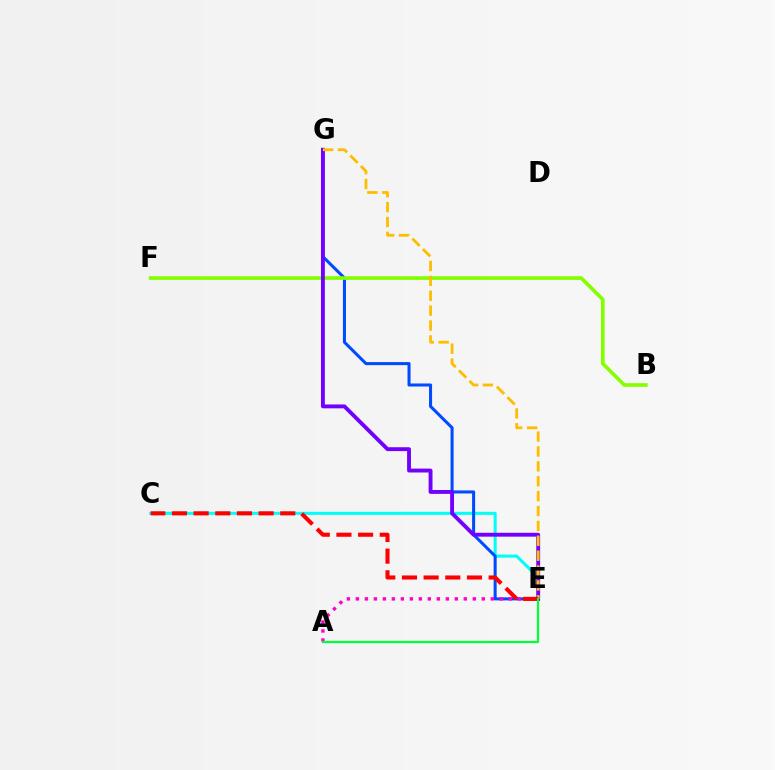{('C', 'E'): [{'color': '#00fff6', 'line_style': 'solid', 'thickness': 2.2}, {'color': '#ff0000', 'line_style': 'dashed', 'thickness': 2.94}], ('E', 'G'): [{'color': '#004bff', 'line_style': 'solid', 'thickness': 2.19}, {'color': '#7200ff', 'line_style': 'solid', 'thickness': 2.79}, {'color': '#ffbd00', 'line_style': 'dashed', 'thickness': 2.02}], ('B', 'F'): [{'color': '#84ff00', 'line_style': 'solid', 'thickness': 2.63}], ('A', 'E'): [{'color': '#ff00cf', 'line_style': 'dotted', 'thickness': 2.44}, {'color': '#00ff39', 'line_style': 'solid', 'thickness': 1.61}]}